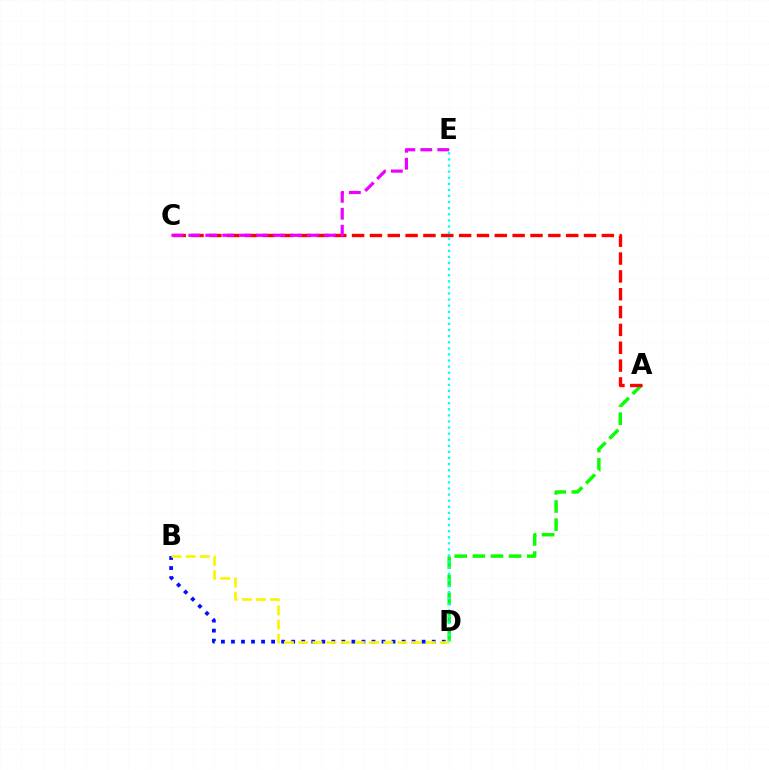{('A', 'D'): [{'color': '#08ff00', 'line_style': 'dashed', 'thickness': 2.46}], ('D', 'E'): [{'color': '#00fff6', 'line_style': 'dotted', 'thickness': 1.66}], ('A', 'C'): [{'color': '#ff0000', 'line_style': 'dashed', 'thickness': 2.42}], ('B', 'D'): [{'color': '#0010ff', 'line_style': 'dotted', 'thickness': 2.73}, {'color': '#fcf500', 'line_style': 'dashed', 'thickness': 1.93}], ('C', 'E'): [{'color': '#ee00ff', 'line_style': 'dashed', 'thickness': 2.3}]}